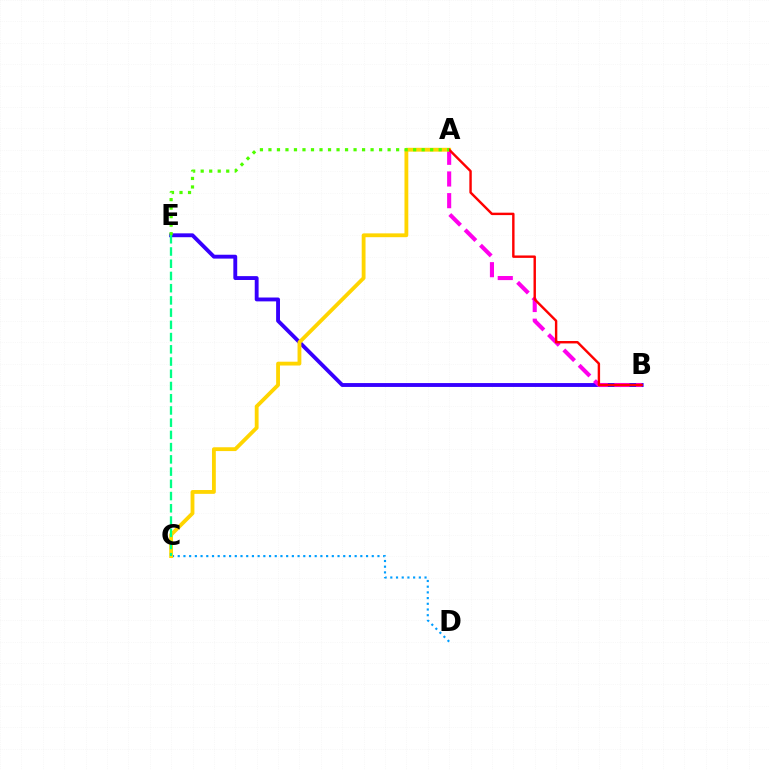{('B', 'E'): [{'color': '#3700ff', 'line_style': 'solid', 'thickness': 2.78}], ('C', 'D'): [{'color': '#009eff', 'line_style': 'dotted', 'thickness': 1.55}], ('A', 'B'): [{'color': '#ff00ed', 'line_style': 'dashed', 'thickness': 2.95}, {'color': '#ff0000', 'line_style': 'solid', 'thickness': 1.74}], ('A', 'C'): [{'color': '#ffd500', 'line_style': 'solid', 'thickness': 2.75}], ('A', 'E'): [{'color': '#4fff00', 'line_style': 'dotted', 'thickness': 2.31}], ('C', 'E'): [{'color': '#00ff86', 'line_style': 'dashed', 'thickness': 1.66}]}